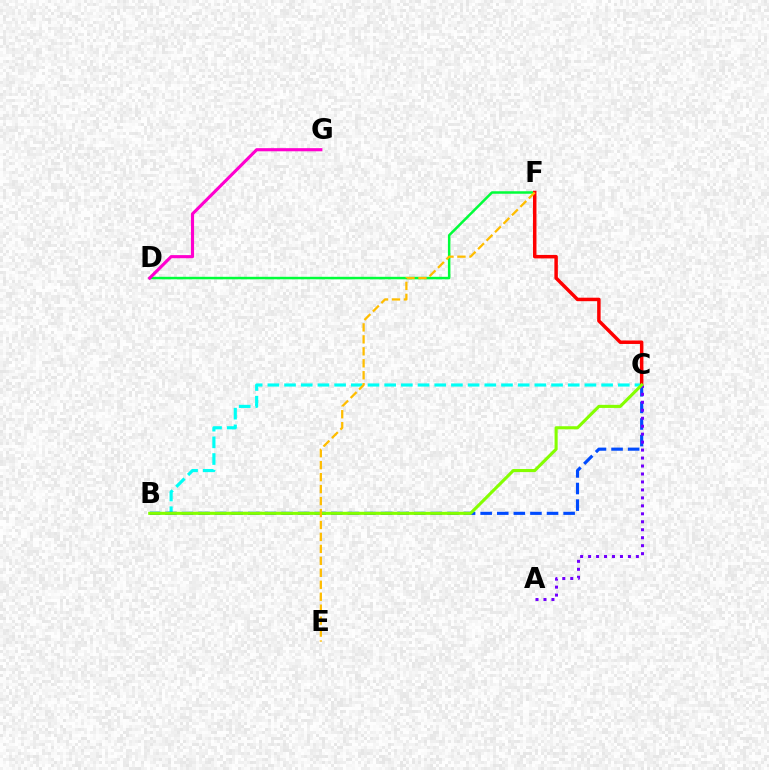{('D', 'F'): [{'color': '#00ff39', 'line_style': 'solid', 'thickness': 1.8}], ('B', 'C'): [{'color': '#00fff6', 'line_style': 'dashed', 'thickness': 2.27}, {'color': '#004bff', 'line_style': 'dashed', 'thickness': 2.25}, {'color': '#84ff00', 'line_style': 'solid', 'thickness': 2.22}], ('D', 'G'): [{'color': '#ff00cf', 'line_style': 'solid', 'thickness': 2.25}], ('C', 'F'): [{'color': '#ff0000', 'line_style': 'solid', 'thickness': 2.51}], ('A', 'C'): [{'color': '#7200ff', 'line_style': 'dotted', 'thickness': 2.16}], ('E', 'F'): [{'color': '#ffbd00', 'line_style': 'dashed', 'thickness': 1.62}]}